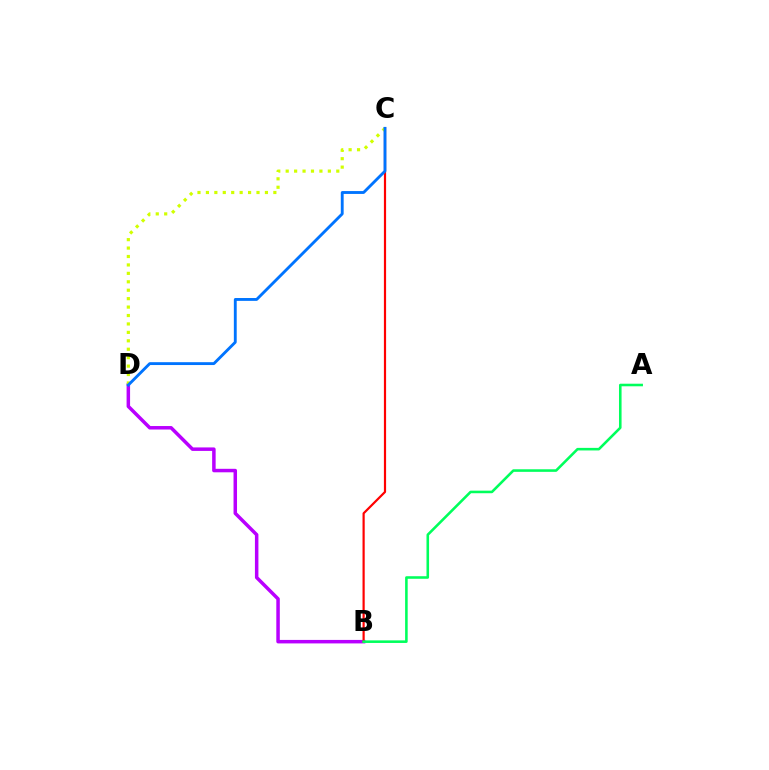{('B', 'D'): [{'color': '#b900ff', 'line_style': 'solid', 'thickness': 2.51}], ('B', 'C'): [{'color': '#ff0000', 'line_style': 'solid', 'thickness': 1.58}], ('C', 'D'): [{'color': '#d1ff00', 'line_style': 'dotted', 'thickness': 2.29}, {'color': '#0074ff', 'line_style': 'solid', 'thickness': 2.06}], ('A', 'B'): [{'color': '#00ff5c', 'line_style': 'solid', 'thickness': 1.85}]}